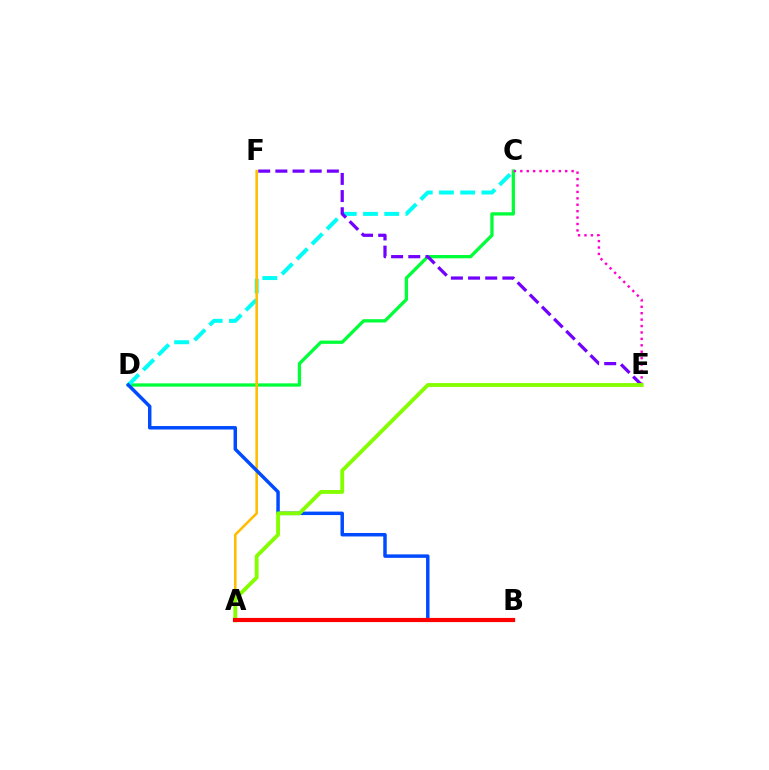{('C', 'D'): [{'color': '#00ff39', 'line_style': 'solid', 'thickness': 2.37}, {'color': '#00fff6', 'line_style': 'dashed', 'thickness': 2.88}], ('E', 'F'): [{'color': '#7200ff', 'line_style': 'dashed', 'thickness': 2.33}], ('C', 'E'): [{'color': '#ff00cf', 'line_style': 'dotted', 'thickness': 1.74}], ('A', 'F'): [{'color': '#ffbd00', 'line_style': 'solid', 'thickness': 1.85}], ('B', 'D'): [{'color': '#004bff', 'line_style': 'solid', 'thickness': 2.5}], ('A', 'E'): [{'color': '#84ff00', 'line_style': 'solid', 'thickness': 2.76}], ('A', 'B'): [{'color': '#ff0000', 'line_style': 'solid', 'thickness': 3.0}]}